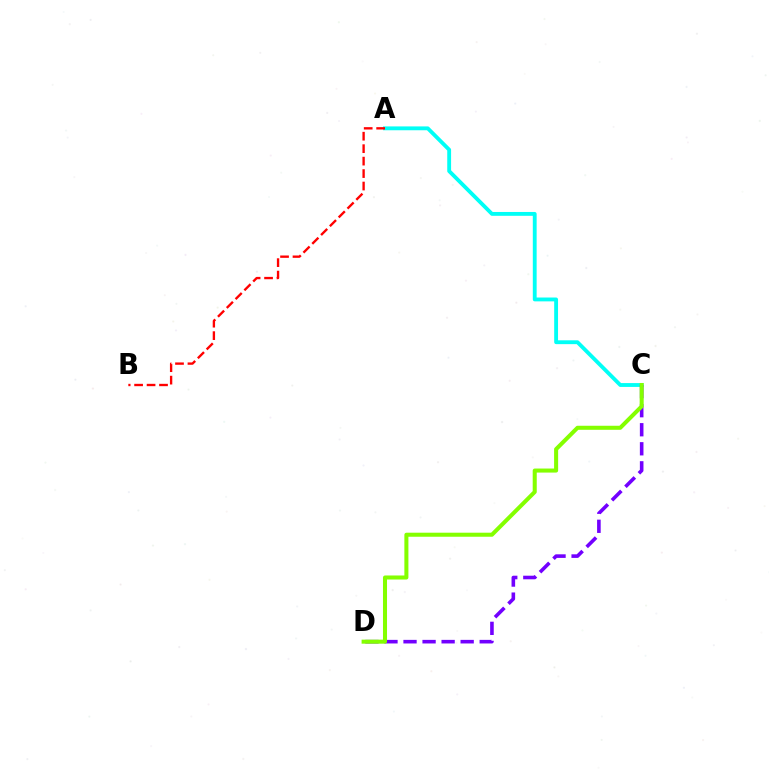{('A', 'C'): [{'color': '#00fff6', 'line_style': 'solid', 'thickness': 2.77}], ('A', 'B'): [{'color': '#ff0000', 'line_style': 'dashed', 'thickness': 1.69}], ('C', 'D'): [{'color': '#7200ff', 'line_style': 'dashed', 'thickness': 2.59}, {'color': '#84ff00', 'line_style': 'solid', 'thickness': 2.91}]}